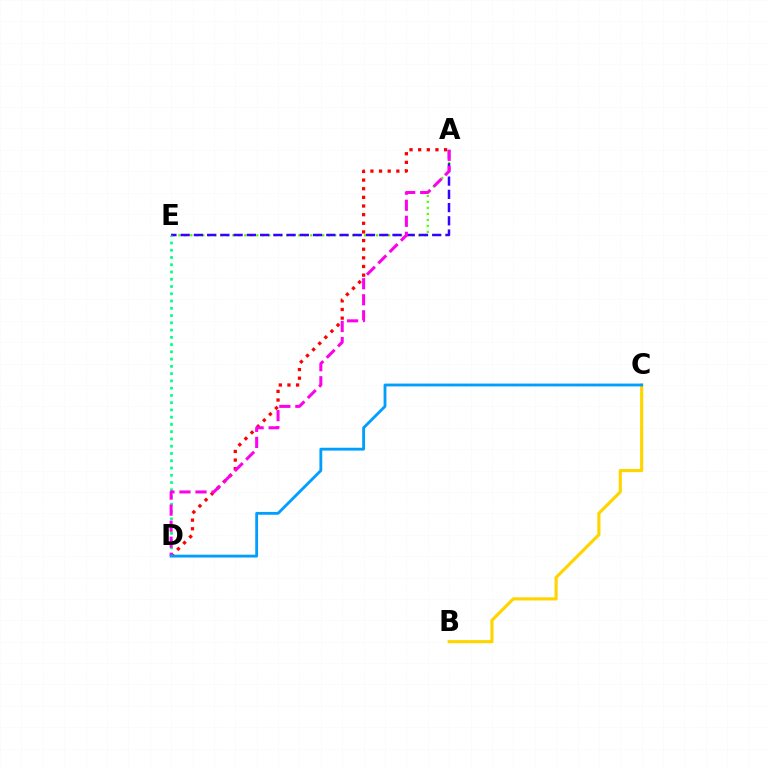{('A', 'E'): [{'color': '#4fff00', 'line_style': 'dotted', 'thickness': 1.63}, {'color': '#3700ff', 'line_style': 'dashed', 'thickness': 1.8}], ('A', 'D'): [{'color': '#ff0000', 'line_style': 'dotted', 'thickness': 2.35}, {'color': '#ff00ed', 'line_style': 'dashed', 'thickness': 2.18}], ('D', 'E'): [{'color': '#00ff86', 'line_style': 'dotted', 'thickness': 1.97}], ('B', 'C'): [{'color': '#ffd500', 'line_style': 'solid', 'thickness': 2.26}], ('C', 'D'): [{'color': '#009eff', 'line_style': 'solid', 'thickness': 2.04}]}